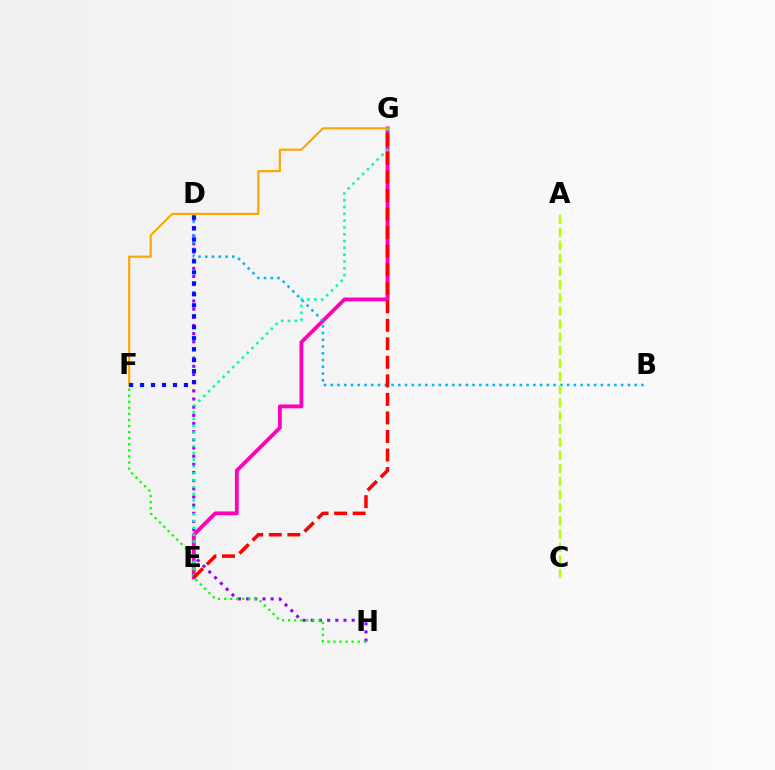{('D', 'H'): [{'color': '#9b00ff', 'line_style': 'dotted', 'thickness': 2.22}], ('E', 'G'): [{'color': '#ff00bd', 'line_style': 'solid', 'thickness': 2.75}, {'color': '#00ff9d', 'line_style': 'dotted', 'thickness': 1.85}, {'color': '#ff0000', 'line_style': 'dashed', 'thickness': 2.52}], ('F', 'H'): [{'color': '#08ff00', 'line_style': 'dotted', 'thickness': 1.65}], ('B', 'D'): [{'color': '#00b5ff', 'line_style': 'dotted', 'thickness': 1.83}], ('A', 'C'): [{'color': '#b3ff00', 'line_style': 'dashed', 'thickness': 1.78}], ('F', 'G'): [{'color': '#ffa500', 'line_style': 'solid', 'thickness': 1.55}], ('D', 'F'): [{'color': '#0010ff', 'line_style': 'dotted', 'thickness': 2.98}]}